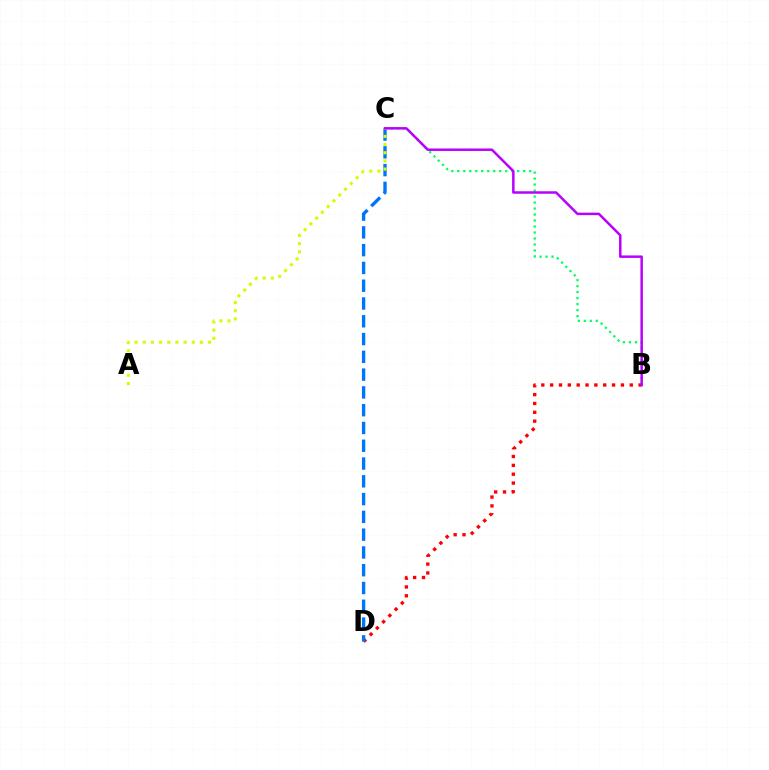{('B', 'C'): [{'color': '#00ff5c', 'line_style': 'dotted', 'thickness': 1.63}, {'color': '#b900ff', 'line_style': 'solid', 'thickness': 1.79}], ('B', 'D'): [{'color': '#ff0000', 'line_style': 'dotted', 'thickness': 2.4}], ('C', 'D'): [{'color': '#0074ff', 'line_style': 'dashed', 'thickness': 2.42}], ('A', 'C'): [{'color': '#d1ff00', 'line_style': 'dotted', 'thickness': 2.22}]}